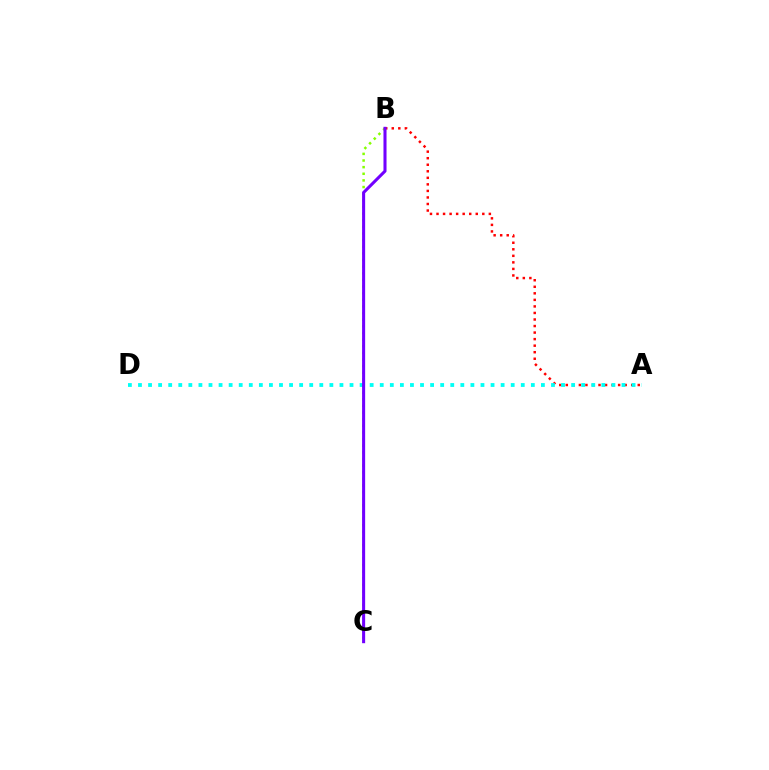{('A', 'B'): [{'color': '#ff0000', 'line_style': 'dotted', 'thickness': 1.78}], ('A', 'D'): [{'color': '#00fff6', 'line_style': 'dotted', 'thickness': 2.74}], ('B', 'C'): [{'color': '#84ff00', 'line_style': 'dotted', 'thickness': 1.8}, {'color': '#7200ff', 'line_style': 'solid', 'thickness': 2.2}]}